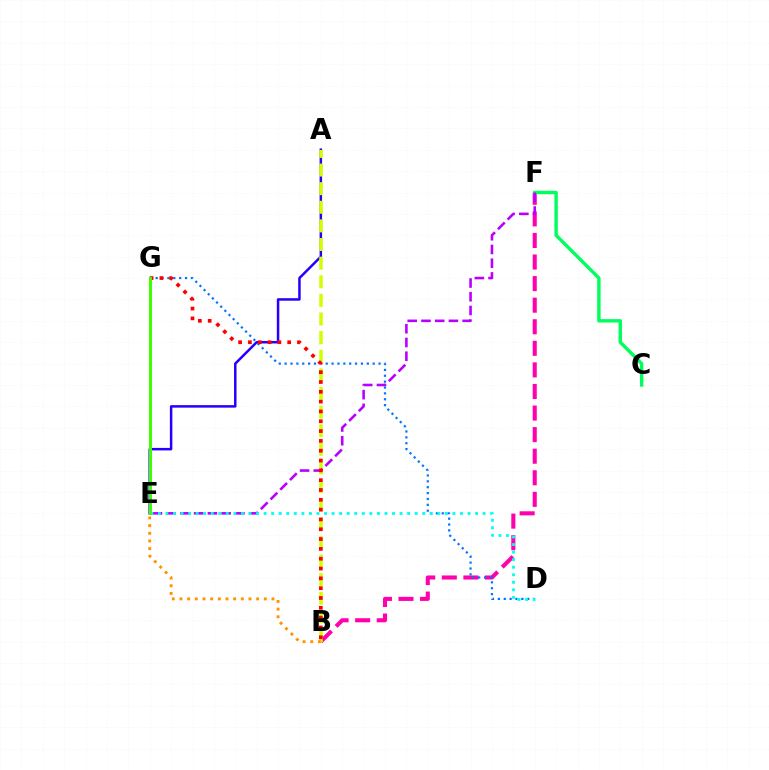{('B', 'F'): [{'color': '#ff00ac', 'line_style': 'dashed', 'thickness': 2.93}], ('A', 'E'): [{'color': '#2500ff', 'line_style': 'solid', 'thickness': 1.8}], ('A', 'B'): [{'color': '#d1ff00', 'line_style': 'dashed', 'thickness': 2.53}], ('C', 'F'): [{'color': '#00ff5c', 'line_style': 'solid', 'thickness': 2.46}], ('B', 'E'): [{'color': '#ff9400', 'line_style': 'dotted', 'thickness': 2.08}], ('E', 'F'): [{'color': '#b900ff', 'line_style': 'dashed', 'thickness': 1.87}], ('D', 'G'): [{'color': '#0074ff', 'line_style': 'dotted', 'thickness': 1.59}], ('B', 'G'): [{'color': '#ff0000', 'line_style': 'dotted', 'thickness': 2.67}], ('D', 'E'): [{'color': '#00fff6', 'line_style': 'dotted', 'thickness': 2.05}], ('E', 'G'): [{'color': '#3dff00', 'line_style': 'solid', 'thickness': 2.14}]}